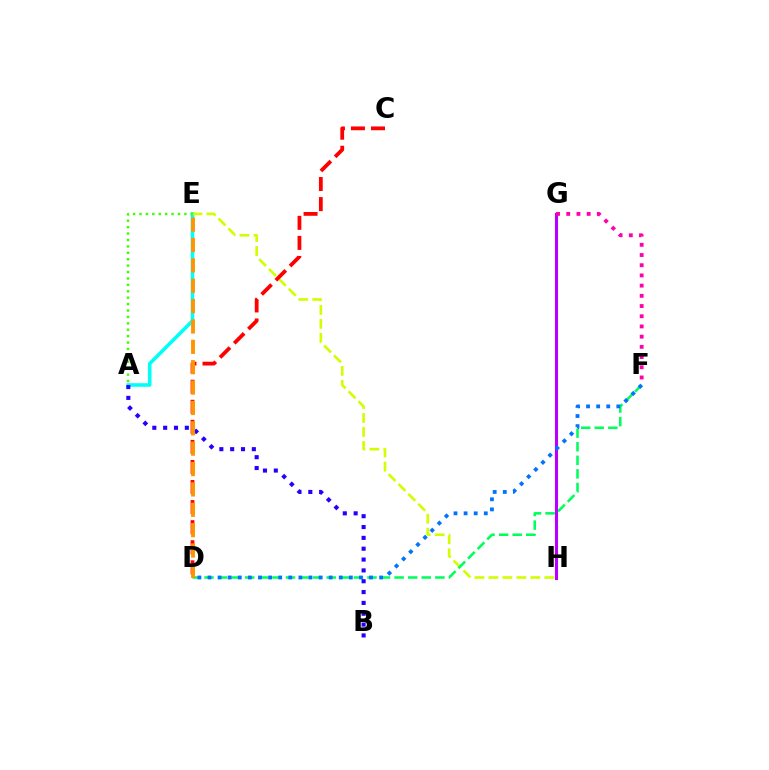{('A', 'E'): [{'color': '#00fff6', 'line_style': 'solid', 'thickness': 2.59}, {'color': '#3dff00', 'line_style': 'dotted', 'thickness': 1.74}], ('E', 'H'): [{'color': '#d1ff00', 'line_style': 'dashed', 'thickness': 1.9}], ('D', 'F'): [{'color': '#00ff5c', 'line_style': 'dashed', 'thickness': 1.84}, {'color': '#0074ff', 'line_style': 'dotted', 'thickness': 2.74}], ('G', 'H'): [{'color': '#b900ff', 'line_style': 'solid', 'thickness': 2.22}], ('A', 'B'): [{'color': '#2500ff', 'line_style': 'dotted', 'thickness': 2.94}], ('C', 'D'): [{'color': '#ff0000', 'line_style': 'dashed', 'thickness': 2.73}], ('D', 'E'): [{'color': '#ff9400', 'line_style': 'dashed', 'thickness': 2.77}], ('F', 'G'): [{'color': '#ff00ac', 'line_style': 'dotted', 'thickness': 2.77}]}